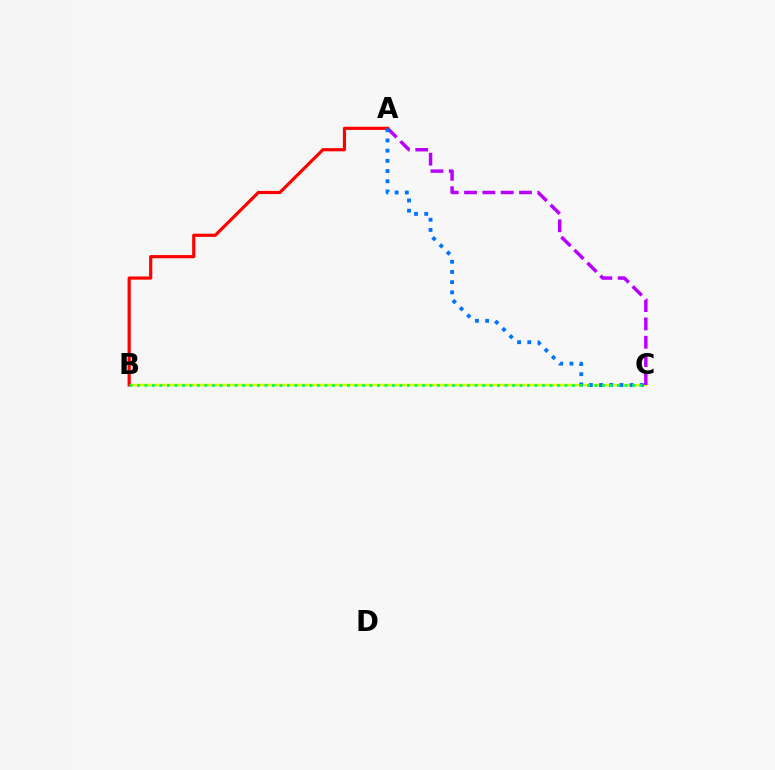{('B', 'C'): [{'color': '#d1ff00', 'line_style': 'solid', 'thickness': 1.76}, {'color': '#00ff5c', 'line_style': 'dotted', 'thickness': 2.04}], ('A', 'C'): [{'color': '#b900ff', 'line_style': 'dashed', 'thickness': 2.49}, {'color': '#0074ff', 'line_style': 'dotted', 'thickness': 2.77}], ('A', 'B'): [{'color': '#ff0000', 'line_style': 'solid', 'thickness': 2.29}]}